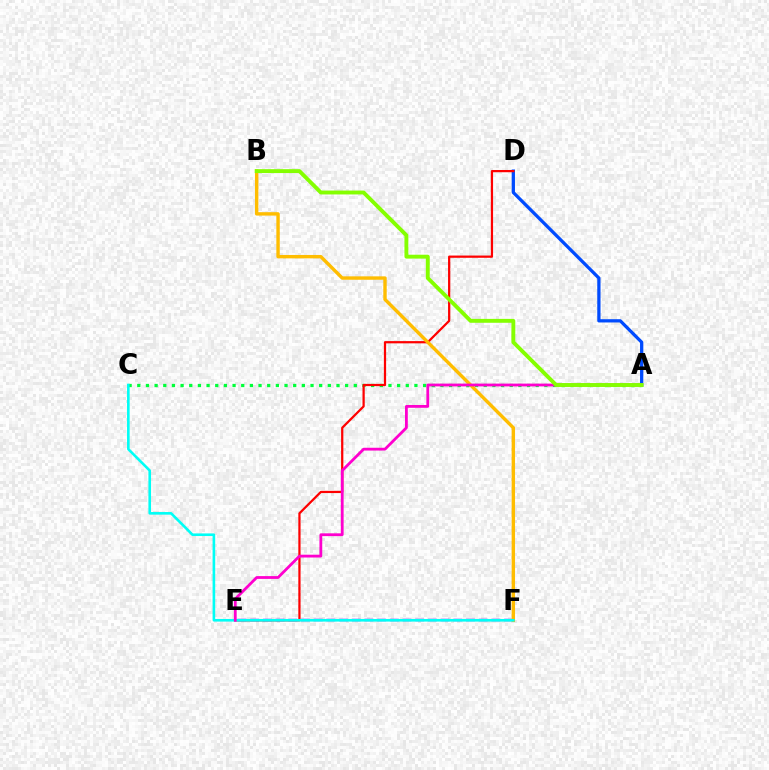{('A', 'D'): [{'color': '#004bff', 'line_style': 'solid', 'thickness': 2.35}], ('A', 'C'): [{'color': '#00ff39', 'line_style': 'dotted', 'thickness': 2.35}], ('D', 'E'): [{'color': '#ff0000', 'line_style': 'solid', 'thickness': 1.61}], ('E', 'F'): [{'color': '#7200ff', 'line_style': 'dashed', 'thickness': 1.72}], ('B', 'F'): [{'color': '#ffbd00', 'line_style': 'solid', 'thickness': 2.45}], ('C', 'F'): [{'color': '#00fff6', 'line_style': 'solid', 'thickness': 1.88}], ('A', 'E'): [{'color': '#ff00cf', 'line_style': 'solid', 'thickness': 2.02}], ('A', 'B'): [{'color': '#84ff00', 'line_style': 'solid', 'thickness': 2.8}]}